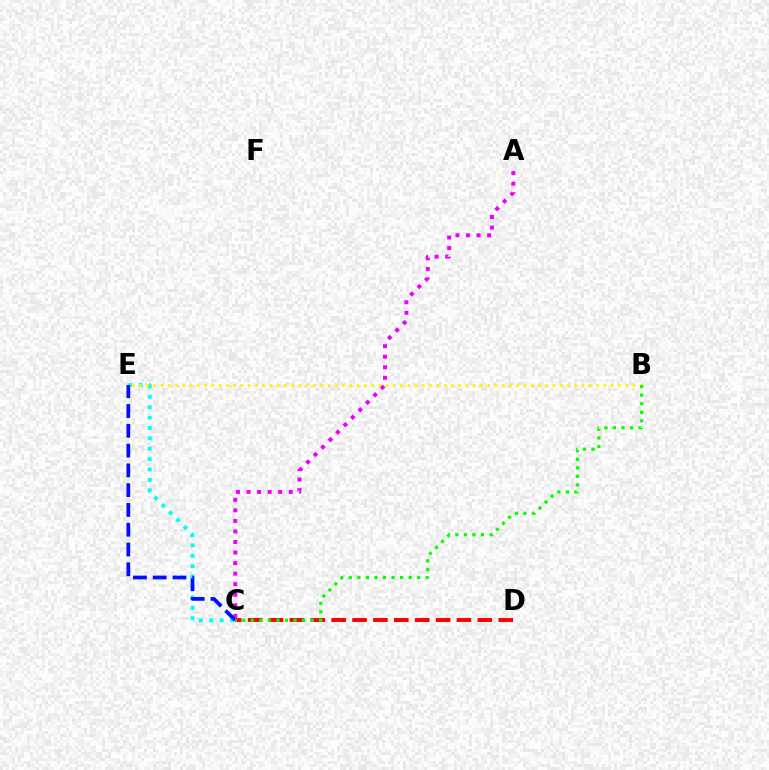{('A', 'C'): [{'color': '#ee00ff', 'line_style': 'dotted', 'thickness': 2.87}], ('C', 'E'): [{'color': '#00fff6', 'line_style': 'dotted', 'thickness': 2.83}, {'color': '#0010ff', 'line_style': 'dashed', 'thickness': 2.69}], ('B', 'E'): [{'color': '#fcf500', 'line_style': 'dotted', 'thickness': 1.97}], ('C', 'D'): [{'color': '#ff0000', 'line_style': 'dashed', 'thickness': 2.84}], ('B', 'C'): [{'color': '#08ff00', 'line_style': 'dotted', 'thickness': 2.32}]}